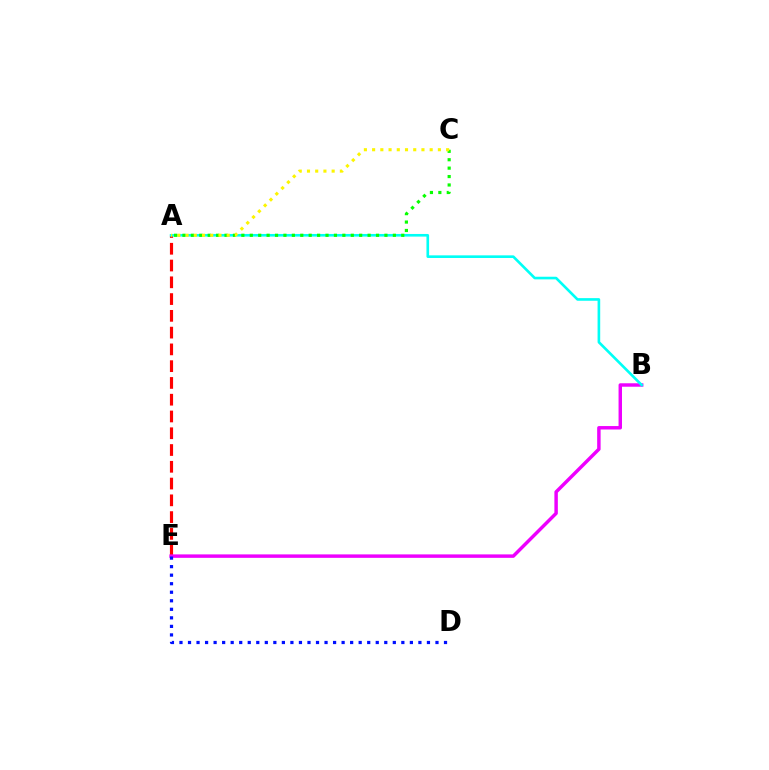{('A', 'E'): [{'color': '#ff0000', 'line_style': 'dashed', 'thickness': 2.28}], ('B', 'E'): [{'color': '#ee00ff', 'line_style': 'solid', 'thickness': 2.48}], ('A', 'B'): [{'color': '#00fff6', 'line_style': 'solid', 'thickness': 1.9}], ('D', 'E'): [{'color': '#0010ff', 'line_style': 'dotted', 'thickness': 2.32}], ('A', 'C'): [{'color': '#08ff00', 'line_style': 'dotted', 'thickness': 2.29}, {'color': '#fcf500', 'line_style': 'dotted', 'thickness': 2.23}]}